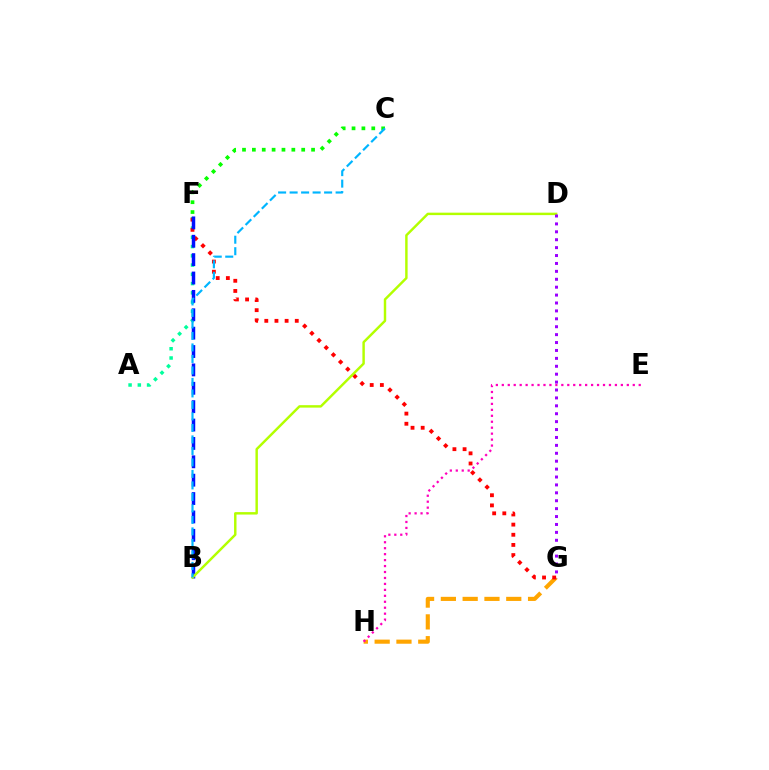{('A', 'F'): [{'color': '#00ff9d', 'line_style': 'dotted', 'thickness': 2.51}], ('G', 'H'): [{'color': '#ffa500', 'line_style': 'dashed', 'thickness': 2.96}], ('E', 'H'): [{'color': '#ff00bd', 'line_style': 'dotted', 'thickness': 1.62}], ('F', 'G'): [{'color': '#ff0000', 'line_style': 'dotted', 'thickness': 2.76}], ('C', 'F'): [{'color': '#08ff00', 'line_style': 'dotted', 'thickness': 2.68}], ('B', 'F'): [{'color': '#0010ff', 'line_style': 'dashed', 'thickness': 2.5}], ('B', 'D'): [{'color': '#b3ff00', 'line_style': 'solid', 'thickness': 1.76}], ('B', 'C'): [{'color': '#00b5ff', 'line_style': 'dashed', 'thickness': 1.56}], ('D', 'G'): [{'color': '#9b00ff', 'line_style': 'dotted', 'thickness': 2.15}]}